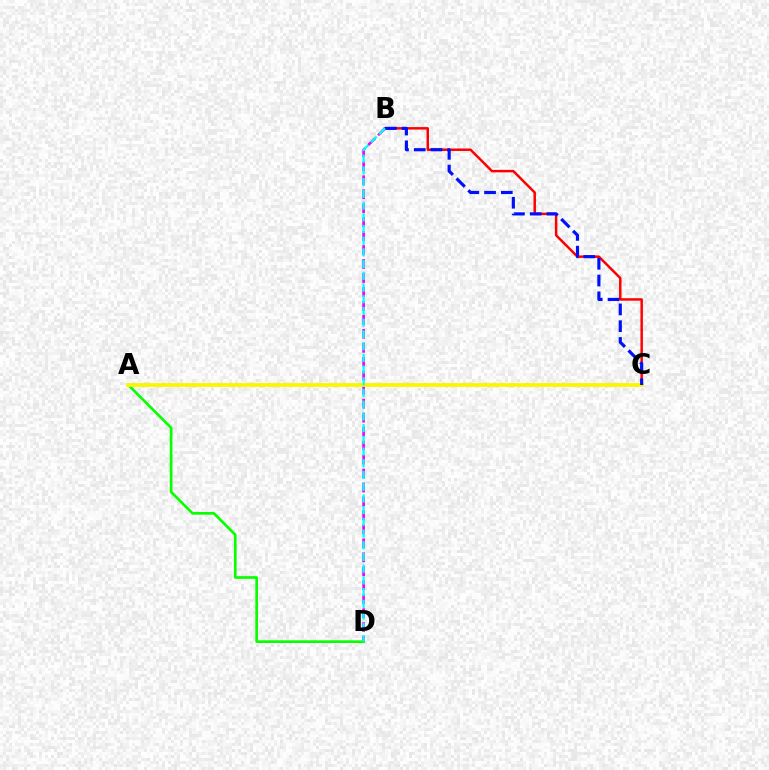{('B', 'D'): [{'color': '#ee00ff', 'line_style': 'dashed', 'thickness': 1.9}, {'color': '#00fff6', 'line_style': 'dashed', 'thickness': 1.59}], ('A', 'D'): [{'color': '#08ff00', 'line_style': 'solid', 'thickness': 1.93}], ('B', 'C'): [{'color': '#ff0000', 'line_style': 'solid', 'thickness': 1.78}, {'color': '#0010ff', 'line_style': 'dashed', 'thickness': 2.28}], ('A', 'C'): [{'color': '#fcf500', 'line_style': 'solid', 'thickness': 2.72}]}